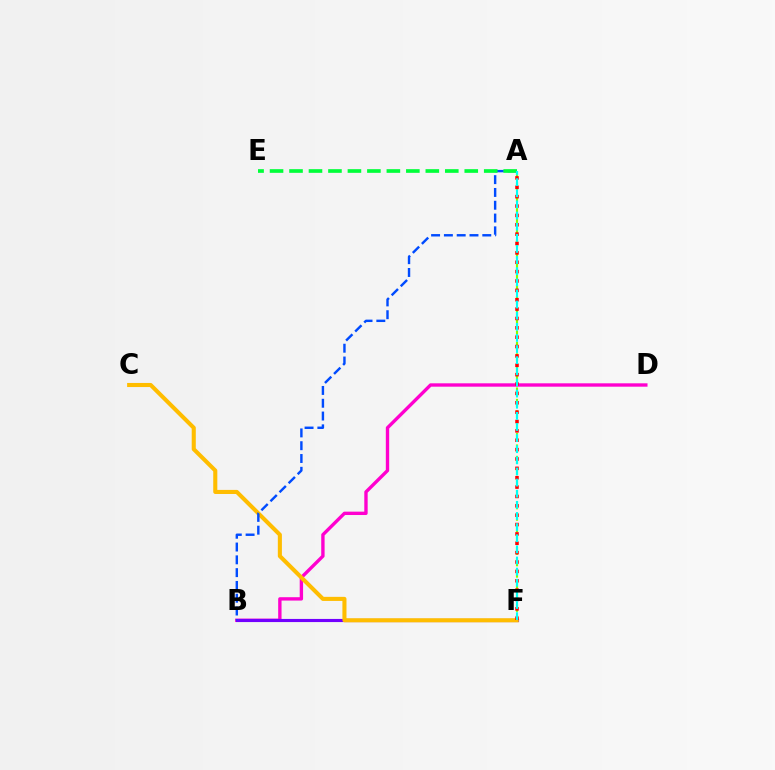{('B', 'D'): [{'color': '#ff00cf', 'line_style': 'solid', 'thickness': 2.42}], ('A', 'F'): [{'color': '#84ff00', 'line_style': 'dashed', 'thickness': 1.55}, {'color': '#ff0000', 'line_style': 'dotted', 'thickness': 2.55}, {'color': '#00fff6', 'line_style': 'dashed', 'thickness': 1.51}], ('B', 'F'): [{'color': '#7200ff', 'line_style': 'solid', 'thickness': 2.26}], ('C', 'F'): [{'color': '#ffbd00', 'line_style': 'solid', 'thickness': 2.94}], ('A', 'B'): [{'color': '#004bff', 'line_style': 'dashed', 'thickness': 1.74}], ('A', 'E'): [{'color': '#00ff39', 'line_style': 'dashed', 'thickness': 2.65}]}